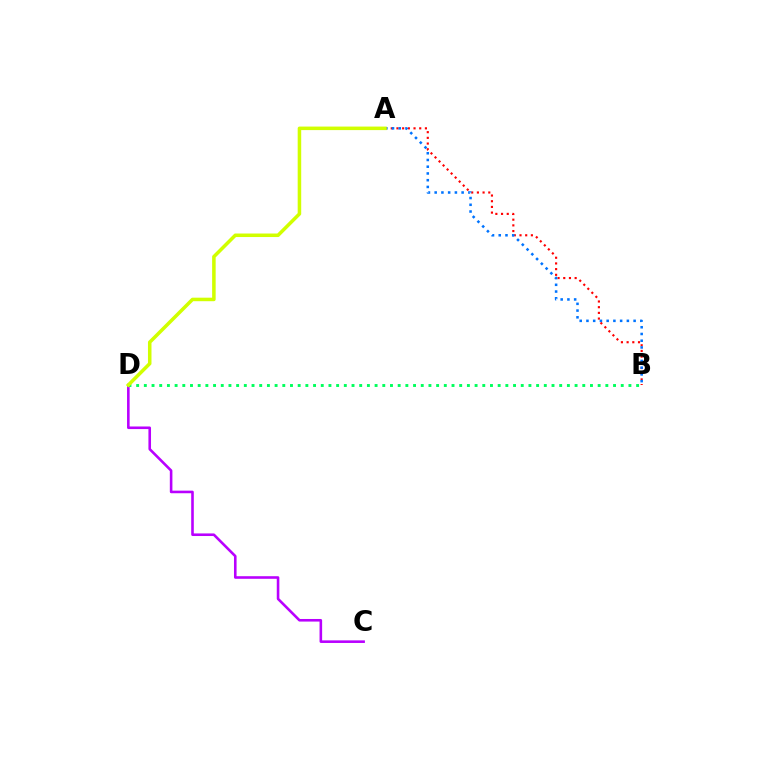{('C', 'D'): [{'color': '#b900ff', 'line_style': 'solid', 'thickness': 1.87}], ('A', 'B'): [{'color': '#ff0000', 'line_style': 'dotted', 'thickness': 1.55}, {'color': '#0074ff', 'line_style': 'dotted', 'thickness': 1.83}], ('B', 'D'): [{'color': '#00ff5c', 'line_style': 'dotted', 'thickness': 2.09}], ('A', 'D'): [{'color': '#d1ff00', 'line_style': 'solid', 'thickness': 2.54}]}